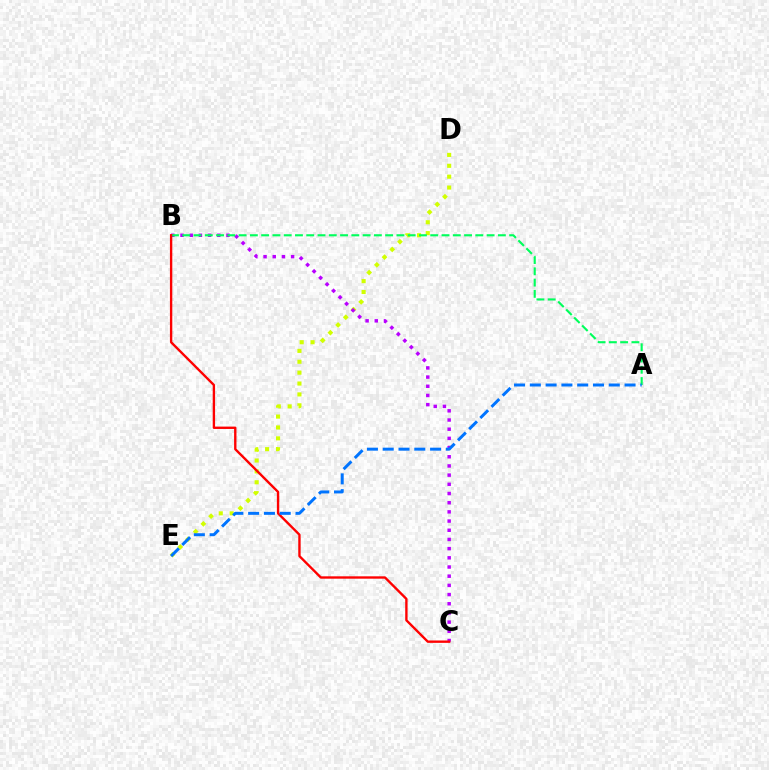{('D', 'E'): [{'color': '#d1ff00', 'line_style': 'dotted', 'thickness': 2.96}], ('B', 'C'): [{'color': '#b900ff', 'line_style': 'dotted', 'thickness': 2.5}, {'color': '#ff0000', 'line_style': 'solid', 'thickness': 1.7}], ('A', 'B'): [{'color': '#00ff5c', 'line_style': 'dashed', 'thickness': 1.53}], ('A', 'E'): [{'color': '#0074ff', 'line_style': 'dashed', 'thickness': 2.14}]}